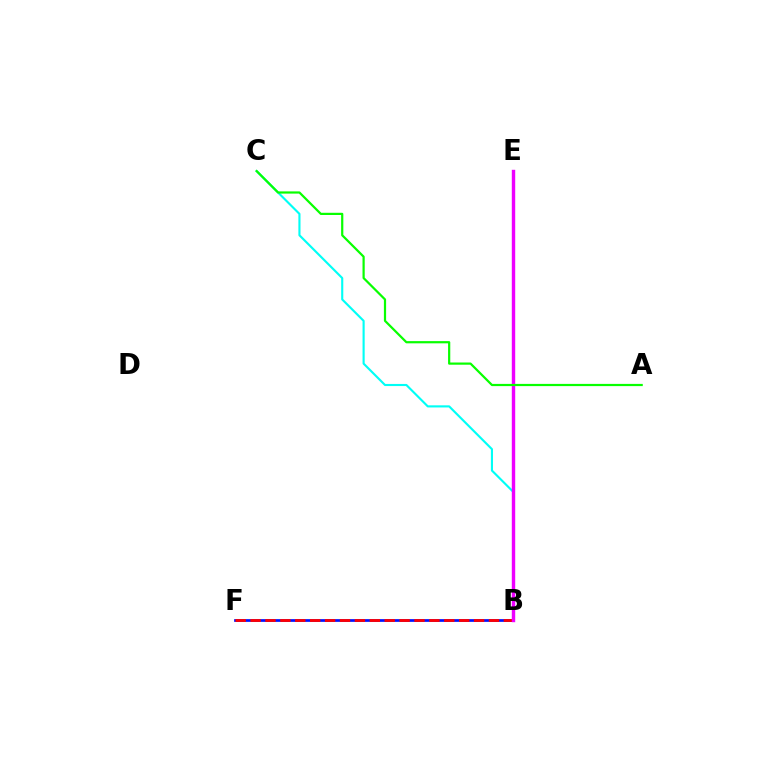{('B', 'F'): [{'color': '#0010ff', 'line_style': 'solid', 'thickness': 1.96}, {'color': '#ff0000', 'line_style': 'dashed', 'thickness': 2.02}], ('B', 'E'): [{'color': '#fcf500', 'line_style': 'dotted', 'thickness': 2.07}, {'color': '#ee00ff', 'line_style': 'solid', 'thickness': 2.45}], ('B', 'C'): [{'color': '#00fff6', 'line_style': 'solid', 'thickness': 1.53}], ('A', 'C'): [{'color': '#08ff00', 'line_style': 'solid', 'thickness': 1.59}]}